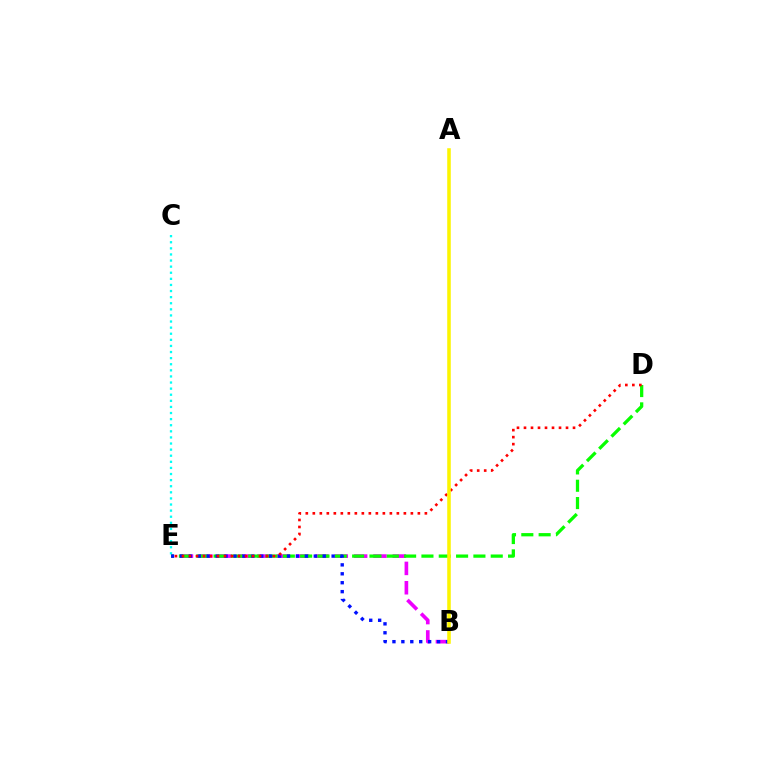{('B', 'E'): [{'color': '#ee00ff', 'line_style': 'dashed', 'thickness': 2.63}, {'color': '#0010ff', 'line_style': 'dotted', 'thickness': 2.42}], ('C', 'E'): [{'color': '#00fff6', 'line_style': 'dotted', 'thickness': 1.66}], ('D', 'E'): [{'color': '#08ff00', 'line_style': 'dashed', 'thickness': 2.35}, {'color': '#ff0000', 'line_style': 'dotted', 'thickness': 1.9}], ('A', 'B'): [{'color': '#fcf500', 'line_style': 'solid', 'thickness': 2.55}]}